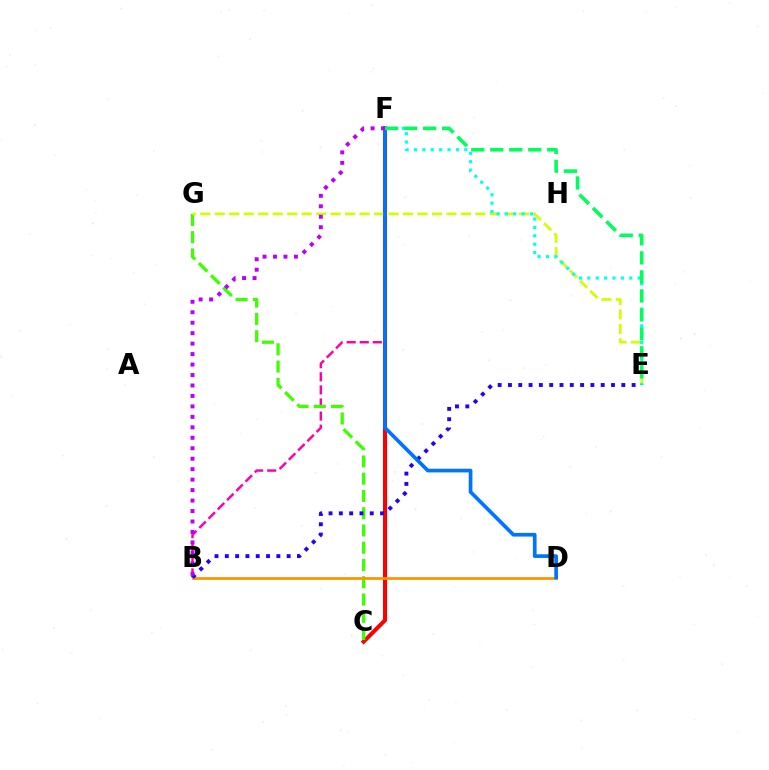{('C', 'F'): [{'color': '#ff0000', 'line_style': 'solid', 'thickness': 2.93}], ('B', 'F'): [{'color': '#ff00ac', 'line_style': 'dashed', 'thickness': 1.78}, {'color': '#b900ff', 'line_style': 'dotted', 'thickness': 2.84}], ('C', 'G'): [{'color': '#3dff00', 'line_style': 'dashed', 'thickness': 2.34}], ('E', 'G'): [{'color': '#d1ff00', 'line_style': 'dashed', 'thickness': 1.97}], ('E', 'F'): [{'color': '#00fff6', 'line_style': 'dotted', 'thickness': 2.28}, {'color': '#00ff5c', 'line_style': 'dashed', 'thickness': 2.58}], ('B', 'D'): [{'color': '#ff9400', 'line_style': 'solid', 'thickness': 1.99}], ('B', 'E'): [{'color': '#2500ff', 'line_style': 'dotted', 'thickness': 2.8}], ('D', 'F'): [{'color': '#0074ff', 'line_style': 'solid', 'thickness': 2.66}]}